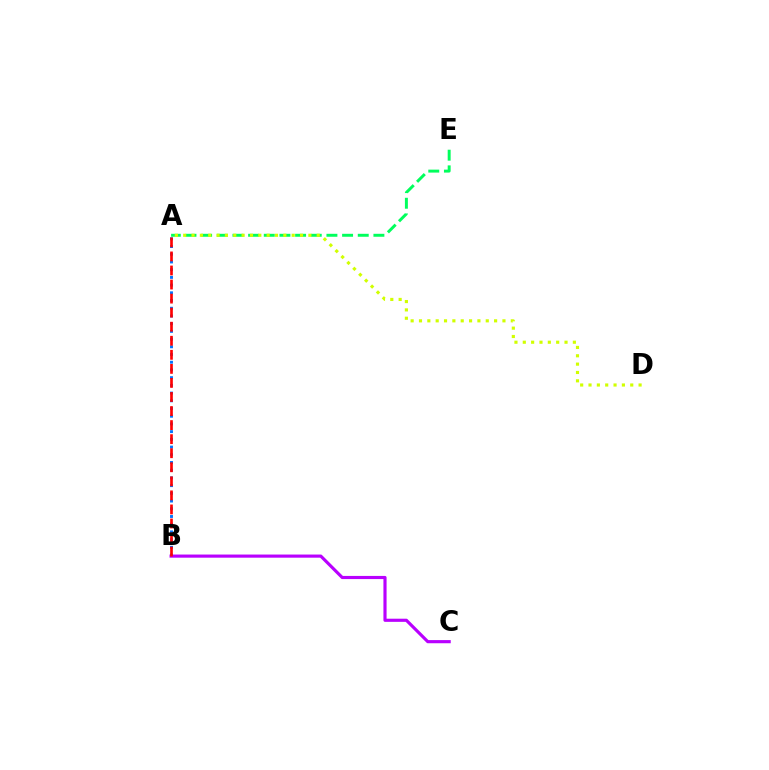{('A', 'B'): [{'color': '#0074ff', 'line_style': 'dotted', 'thickness': 2.1}, {'color': '#ff0000', 'line_style': 'dashed', 'thickness': 1.91}], ('B', 'C'): [{'color': '#b900ff', 'line_style': 'solid', 'thickness': 2.27}], ('A', 'E'): [{'color': '#00ff5c', 'line_style': 'dashed', 'thickness': 2.13}], ('A', 'D'): [{'color': '#d1ff00', 'line_style': 'dotted', 'thickness': 2.27}]}